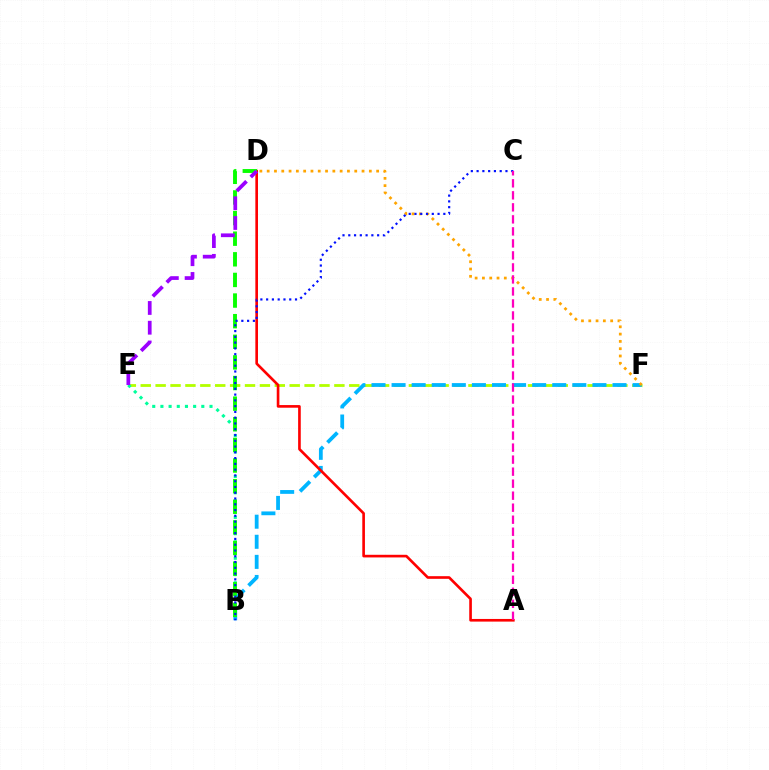{('E', 'F'): [{'color': '#b3ff00', 'line_style': 'dashed', 'thickness': 2.02}], ('B', 'F'): [{'color': '#00b5ff', 'line_style': 'dashed', 'thickness': 2.73}], ('D', 'F'): [{'color': '#ffa500', 'line_style': 'dotted', 'thickness': 1.98}], ('B', 'E'): [{'color': '#00ff9d', 'line_style': 'dotted', 'thickness': 2.22}], ('A', 'D'): [{'color': '#ff0000', 'line_style': 'solid', 'thickness': 1.9}], ('B', 'D'): [{'color': '#08ff00', 'line_style': 'dashed', 'thickness': 2.8}], ('B', 'C'): [{'color': '#0010ff', 'line_style': 'dotted', 'thickness': 1.57}], ('A', 'C'): [{'color': '#ff00bd', 'line_style': 'dashed', 'thickness': 1.63}], ('D', 'E'): [{'color': '#9b00ff', 'line_style': 'dashed', 'thickness': 2.68}]}